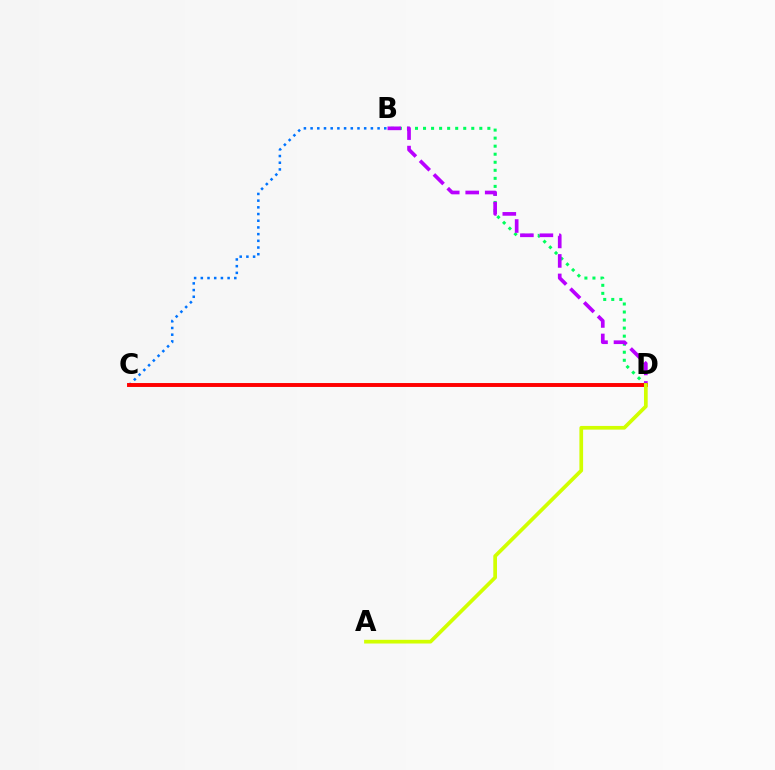{('B', 'D'): [{'color': '#00ff5c', 'line_style': 'dotted', 'thickness': 2.18}, {'color': '#b900ff', 'line_style': 'dashed', 'thickness': 2.65}], ('B', 'C'): [{'color': '#0074ff', 'line_style': 'dotted', 'thickness': 1.82}], ('C', 'D'): [{'color': '#ff0000', 'line_style': 'solid', 'thickness': 2.82}], ('A', 'D'): [{'color': '#d1ff00', 'line_style': 'solid', 'thickness': 2.66}]}